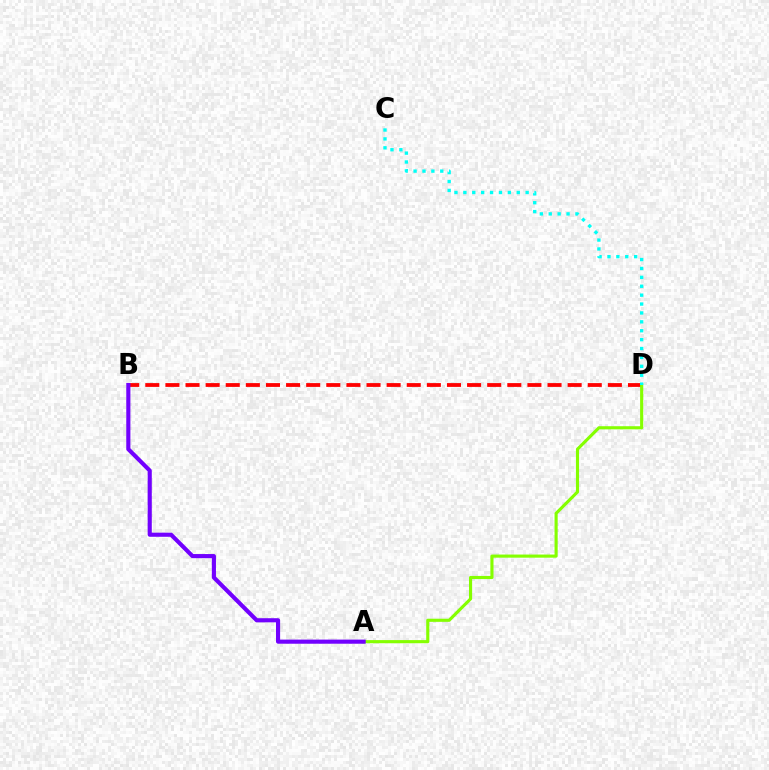{('B', 'D'): [{'color': '#ff0000', 'line_style': 'dashed', 'thickness': 2.73}], ('A', 'D'): [{'color': '#84ff00', 'line_style': 'solid', 'thickness': 2.25}], ('A', 'B'): [{'color': '#7200ff', 'line_style': 'solid', 'thickness': 2.97}], ('C', 'D'): [{'color': '#00fff6', 'line_style': 'dotted', 'thickness': 2.42}]}